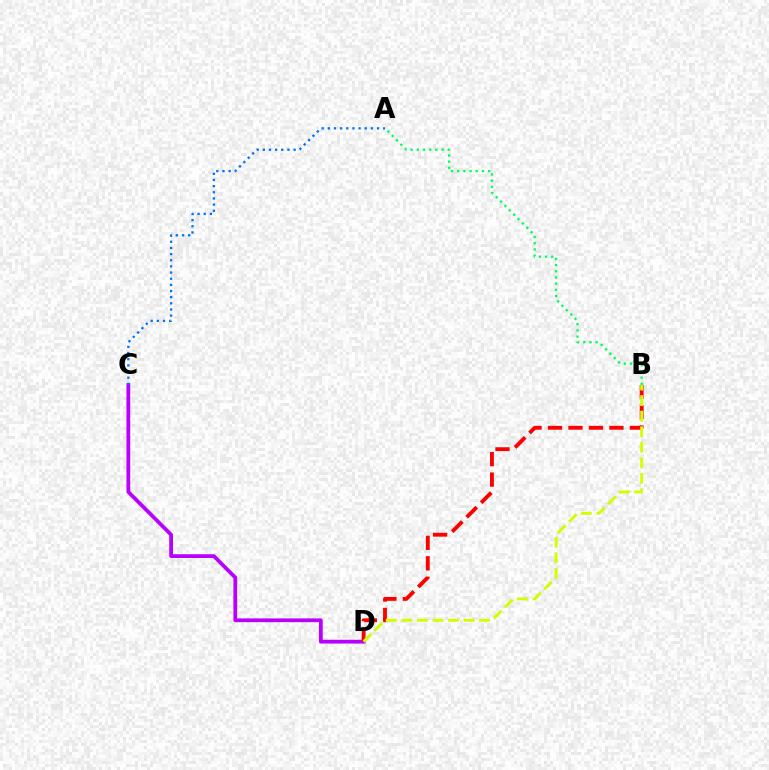{('C', 'D'): [{'color': '#b900ff', 'line_style': 'solid', 'thickness': 2.71}], ('B', 'D'): [{'color': '#ff0000', 'line_style': 'dashed', 'thickness': 2.78}, {'color': '#d1ff00', 'line_style': 'dashed', 'thickness': 2.11}], ('A', 'C'): [{'color': '#0074ff', 'line_style': 'dotted', 'thickness': 1.67}], ('A', 'B'): [{'color': '#00ff5c', 'line_style': 'dotted', 'thickness': 1.68}]}